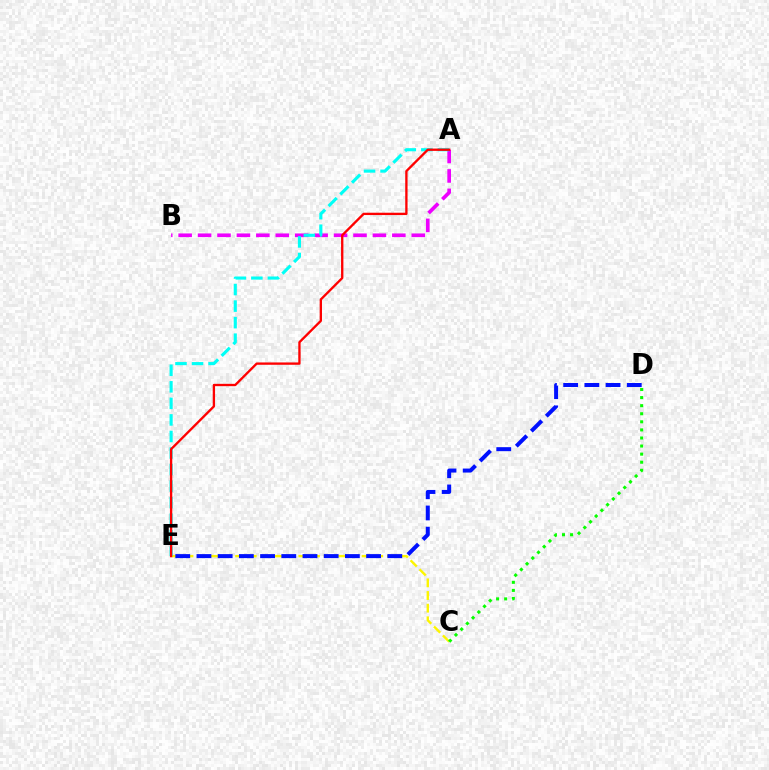{('A', 'B'): [{'color': '#ee00ff', 'line_style': 'dashed', 'thickness': 2.64}], ('C', 'E'): [{'color': '#fcf500', 'line_style': 'dashed', 'thickness': 1.72}], ('D', 'E'): [{'color': '#0010ff', 'line_style': 'dashed', 'thickness': 2.88}], ('A', 'E'): [{'color': '#00fff6', 'line_style': 'dashed', 'thickness': 2.25}, {'color': '#ff0000', 'line_style': 'solid', 'thickness': 1.68}], ('C', 'D'): [{'color': '#08ff00', 'line_style': 'dotted', 'thickness': 2.19}]}